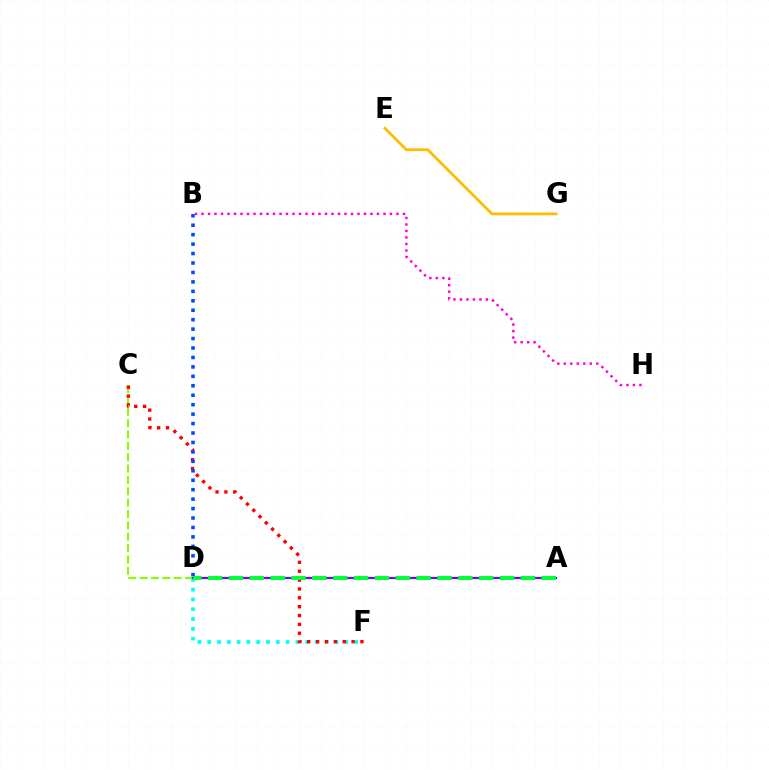{('B', 'H'): [{'color': '#ff00cf', 'line_style': 'dotted', 'thickness': 1.77}], ('C', 'D'): [{'color': '#84ff00', 'line_style': 'dashed', 'thickness': 1.54}], ('D', 'F'): [{'color': '#00fff6', 'line_style': 'dotted', 'thickness': 2.66}], ('C', 'F'): [{'color': '#ff0000', 'line_style': 'dotted', 'thickness': 2.41}], ('B', 'D'): [{'color': '#004bff', 'line_style': 'dotted', 'thickness': 2.57}], ('A', 'D'): [{'color': '#7200ff', 'line_style': 'solid', 'thickness': 1.58}, {'color': '#00ff39', 'line_style': 'dashed', 'thickness': 2.83}], ('E', 'G'): [{'color': '#ffbd00', 'line_style': 'solid', 'thickness': 2.0}]}